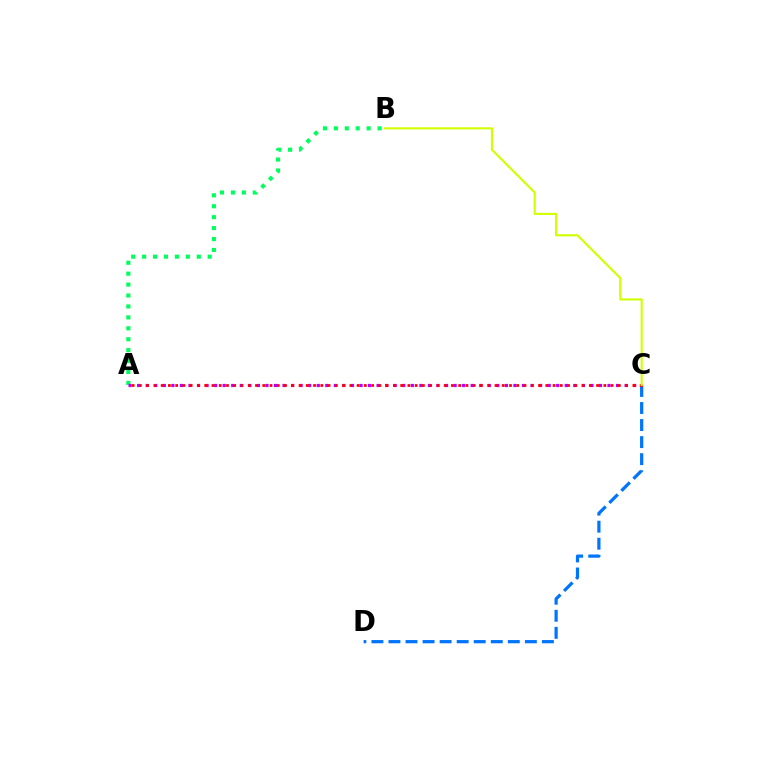{('C', 'D'): [{'color': '#0074ff', 'line_style': 'dashed', 'thickness': 2.32}], ('A', 'B'): [{'color': '#00ff5c', 'line_style': 'dotted', 'thickness': 2.97}], ('A', 'C'): [{'color': '#b900ff', 'line_style': 'dotted', 'thickness': 2.32}, {'color': '#ff0000', 'line_style': 'dotted', 'thickness': 1.97}], ('B', 'C'): [{'color': '#d1ff00', 'line_style': 'solid', 'thickness': 1.52}]}